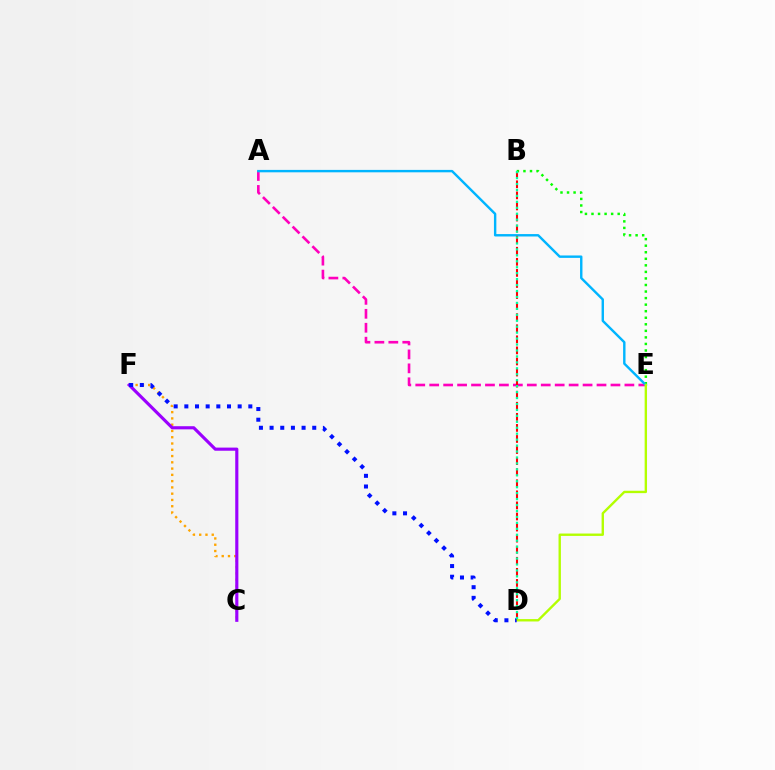{('B', 'E'): [{'color': '#08ff00', 'line_style': 'dotted', 'thickness': 1.78}], ('A', 'E'): [{'color': '#ff00bd', 'line_style': 'dashed', 'thickness': 1.89}, {'color': '#00b5ff', 'line_style': 'solid', 'thickness': 1.73}], ('B', 'D'): [{'color': '#ff0000', 'line_style': 'dashed', 'thickness': 1.5}, {'color': '#00ff9d', 'line_style': 'dotted', 'thickness': 1.62}], ('C', 'F'): [{'color': '#ffa500', 'line_style': 'dotted', 'thickness': 1.7}, {'color': '#9b00ff', 'line_style': 'solid', 'thickness': 2.26}], ('D', 'E'): [{'color': '#b3ff00', 'line_style': 'solid', 'thickness': 1.71}], ('D', 'F'): [{'color': '#0010ff', 'line_style': 'dotted', 'thickness': 2.9}]}